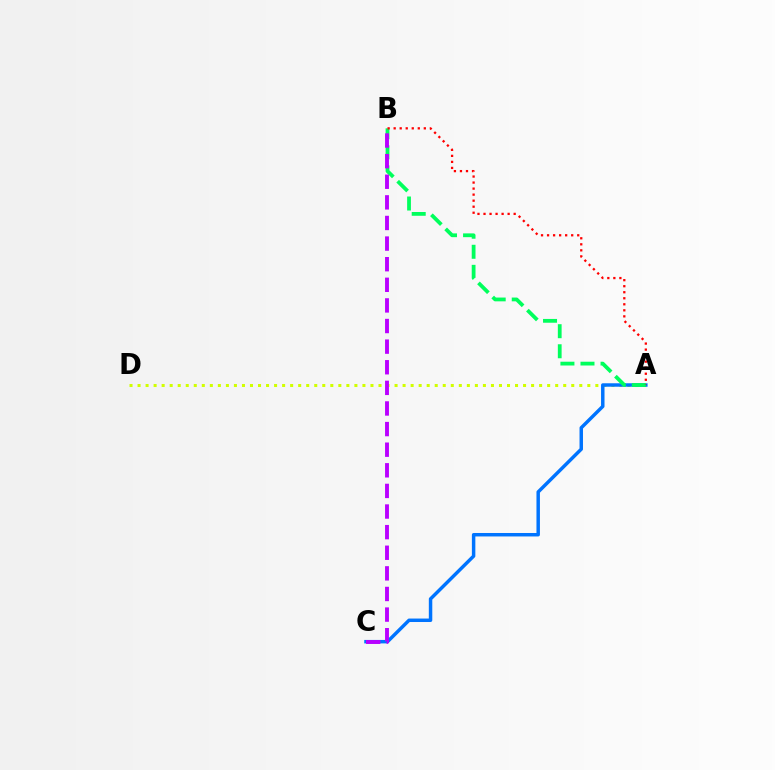{('A', 'D'): [{'color': '#d1ff00', 'line_style': 'dotted', 'thickness': 2.18}], ('A', 'C'): [{'color': '#0074ff', 'line_style': 'solid', 'thickness': 2.49}], ('A', 'B'): [{'color': '#00ff5c', 'line_style': 'dashed', 'thickness': 2.72}, {'color': '#ff0000', 'line_style': 'dotted', 'thickness': 1.64}], ('B', 'C'): [{'color': '#b900ff', 'line_style': 'dashed', 'thickness': 2.8}]}